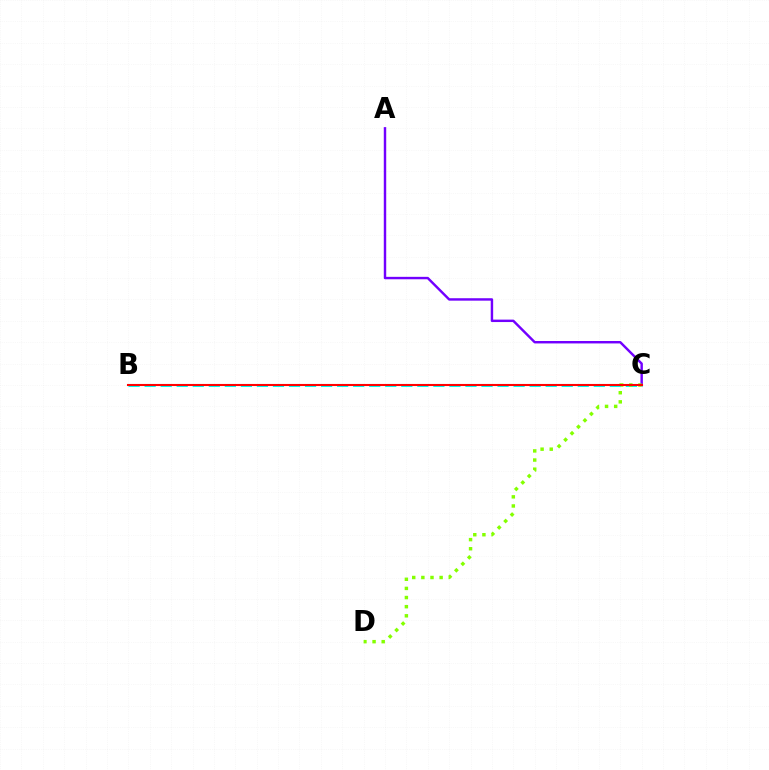{('B', 'C'): [{'color': '#00fff6', 'line_style': 'dashed', 'thickness': 2.18}, {'color': '#ff0000', 'line_style': 'solid', 'thickness': 1.5}], ('A', 'C'): [{'color': '#7200ff', 'line_style': 'solid', 'thickness': 1.75}], ('C', 'D'): [{'color': '#84ff00', 'line_style': 'dotted', 'thickness': 2.48}]}